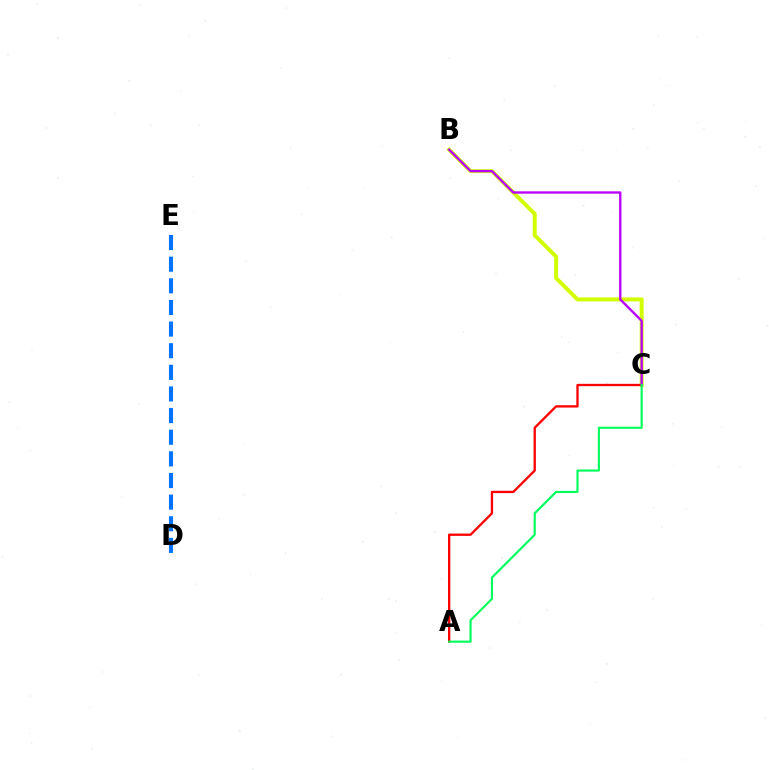{('B', 'C'): [{'color': '#d1ff00', 'line_style': 'solid', 'thickness': 2.84}, {'color': '#b900ff', 'line_style': 'solid', 'thickness': 1.68}], ('A', 'C'): [{'color': '#ff0000', 'line_style': 'solid', 'thickness': 1.67}, {'color': '#00ff5c', 'line_style': 'solid', 'thickness': 1.55}], ('D', 'E'): [{'color': '#0074ff', 'line_style': 'dashed', 'thickness': 2.94}]}